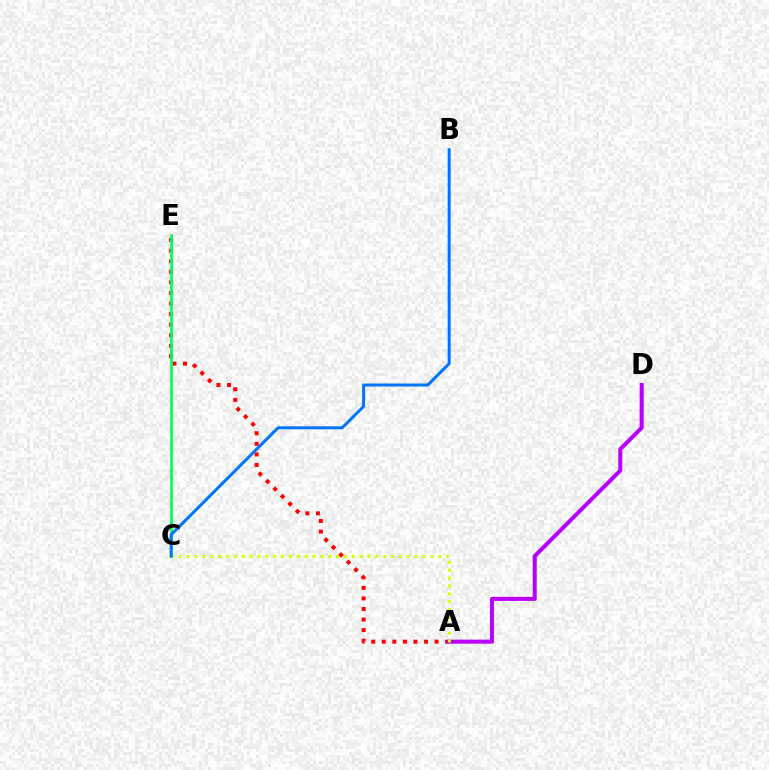{('A', 'E'): [{'color': '#ff0000', 'line_style': 'dotted', 'thickness': 2.87}], ('C', 'E'): [{'color': '#00ff5c', 'line_style': 'solid', 'thickness': 1.94}], ('A', 'D'): [{'color': '#b900ff', 'line_style': 'solid', 'thickness': 2.89}], ('A', 'C'): [{'color': '#d1ff00', 'line_style': 'dotted', 'thickness': 2.14}], ('B', 'C'): [{'color': '#0074ff', 'line_style': 'solid', 'thickness': 2.16}]}